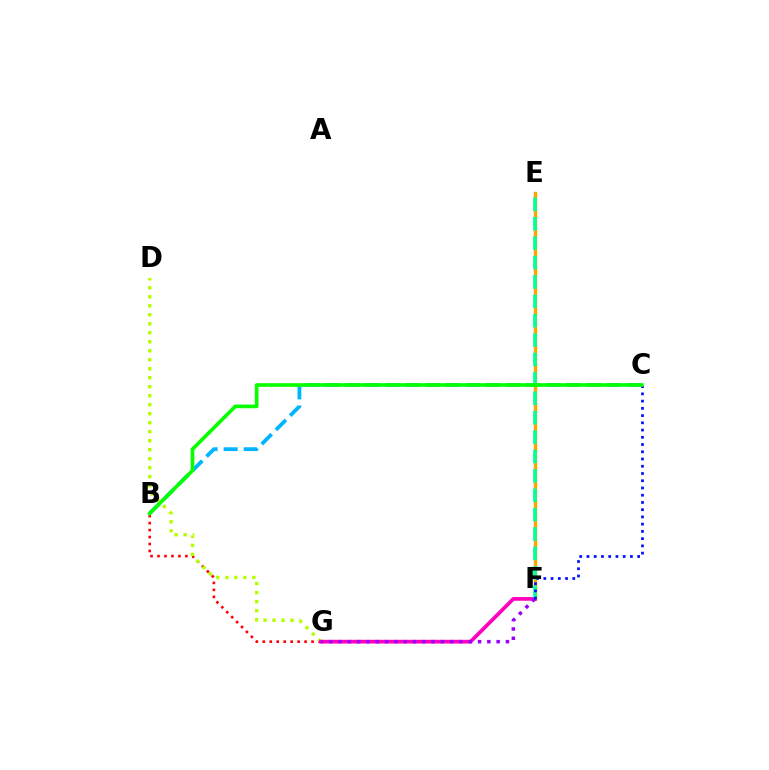{('B', 'G'): [{'color': '#ff0000', 'line_style': 'dotted', 'thickness': 1.89}], ('E', 'F'): [{'color': '#ffa500', 'line_style': 'solid', 'thickness': 2.46}, {'color': '#00ff9d', 'line_style': 'dashed', 'thickness': 2.63}], ('B', 'C'): [{'color': '#00b5ff', 'line_style': 'dashed', 'thickness': 2.73}, {'color': '#08ff00', 'line_style': 'solid', 'thickness': 2.64}], ('D', 'G'): [{'color': '#b3ff00', 'line_style': 'dotted', 'thickness': 2.44}], ('F', 'G'): [{'color': '#ff00bd', 'line_style': 'solid', 'thickness': 2.67}, {'color': '#9b00ff', 'line_style': 'dotted', 'thickness': 2.53}], ('C', 'F'): [{'color': '#0010ff', 'line_style': 'dotted', 'thickness': 1.97}]}